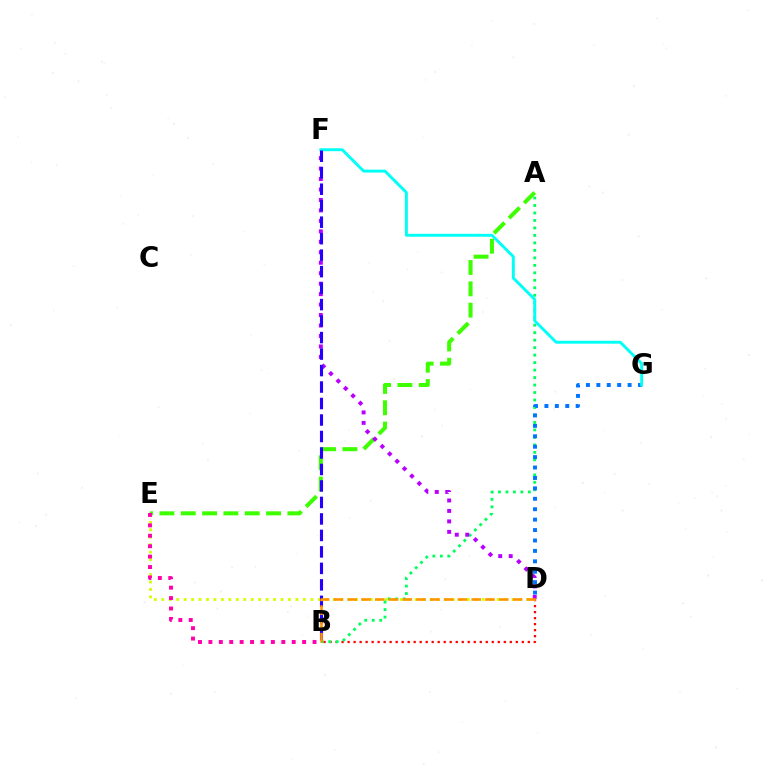{('B', 'D'): [{'color': '#ff0000', 'line_style': 'dotted', 'thickness': 1.63}, {'color': '#ff9400', 'line_style': 'dashed', 'thickness': 1.87}], ('D', 'E'): [{'color': '#d1ff00', 'line_style': 'dotted', 'thickness': 2.02}], ('A', 'B'): [{'color': '#00ff5c', 'line_style': 'dotted', 'thickness': 2.03}], ('A', 'E'): [{'color': '#3dff00', 'line_style': 'dashed', 'thickness': 2.9}], ('D', 'G'): [{'color': '#0074ff', 'line_style': 'dotted', 'thickness': 2.83}], ('D', 'F'): [{'color': '#b900ff', 'line_style': 'dotted', 'thickness': 2.84}], ('B', 'E'): [{'color': '#ff00ac', 'line_style': 'dotted', 'thickness': 2.83}], ('F', 'G'): [{'color': '#00fff6', 'line_style': 'solid', 'thickness': 2.1}], ('B', 'F'): [{'color': '#2500ff', 'line_style': 'dashed', 'thickness': 2.24}]}